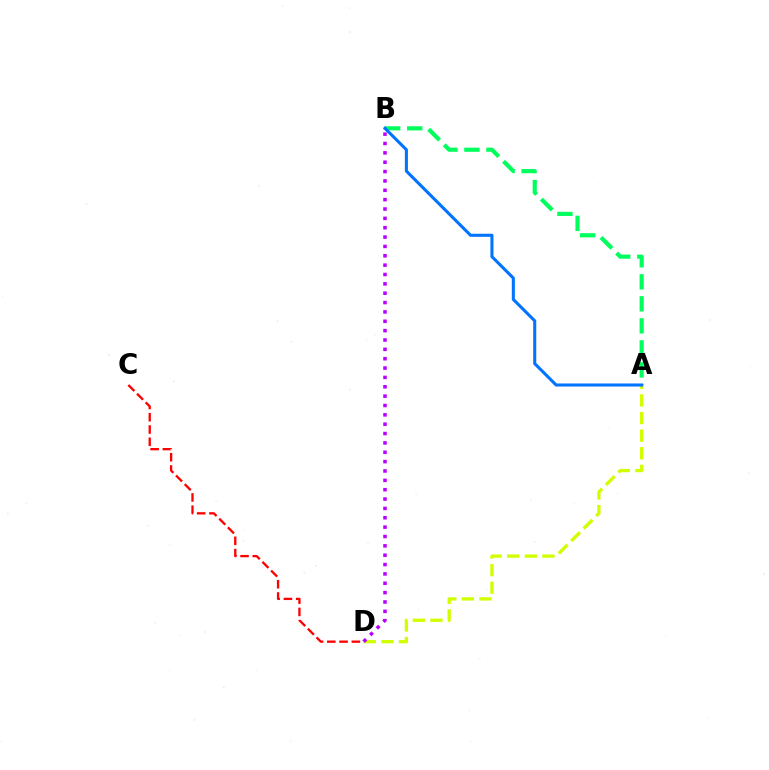{('A', 'B'): [{'color': '#00ff5c', 'line_style': 'dashed', 'thickness': 2.99}, {'color': '#0074ff', 'line_style': 'solid', 'thickness': 2.2}], ('A', 'D'): [{'color': '#d1ff00', 'line_style': 'dashed', 'thickness': 2.39}], ('B', 'D'): [{'color': '#b900ff', 'line_style': 'dotted', 'thickness': 2.54}], ('C', 'D'): [{'color': '#ff0000', 'line_style': 'dashed', 'thickness': 1.67}]}